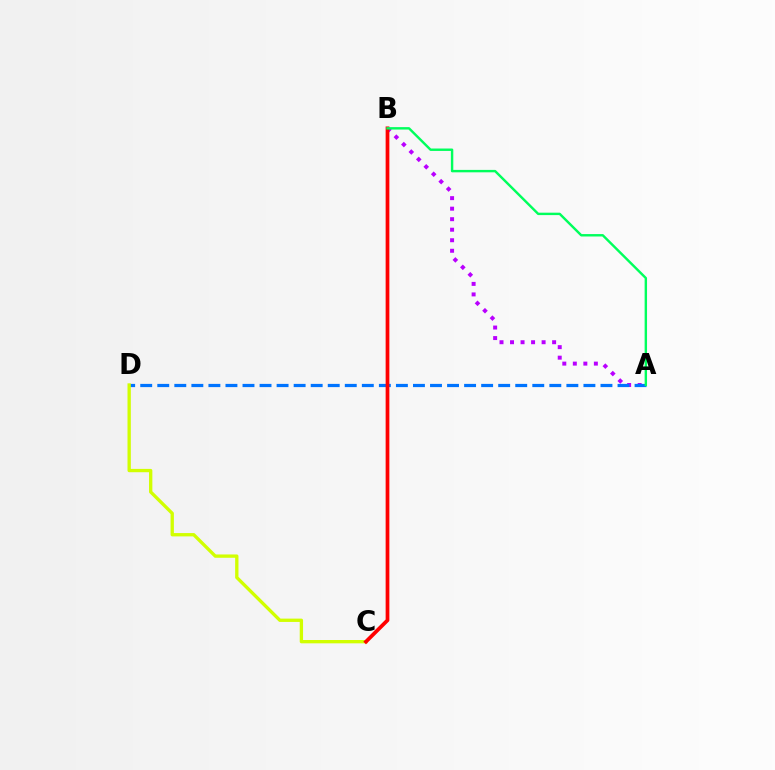{('A', 'B'): [{'color': '#b900ff', 'line_style': 'dotted', 'thickness': 2.86}, {'color': '#00ff5c', 'line_style': 'solid', 'thickness': 1.74}], ('A', 'D'): [{'color': '#0074ff', 'line_style': 'dashed', 'thickness': 2.32}], ('C', 'D'): [{'color': '#d1ff00', 'line_style': 'solid', 'thickness': 2.39}], ('B', 'C'): [{'color': '#ff0000', 'line_style': 'solid', 'thickness': 2.68}]}